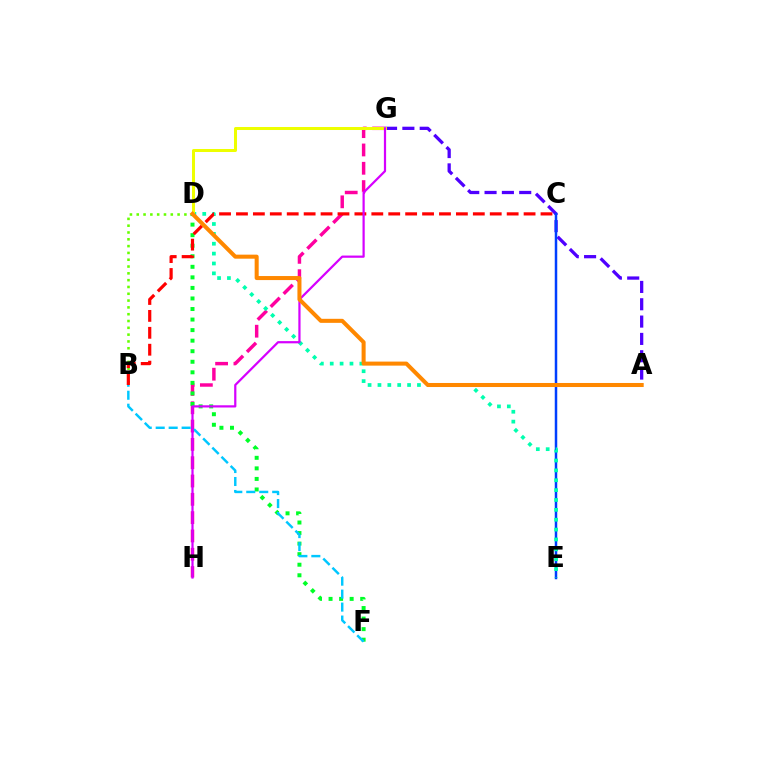{('A', 'G'): [{'color': '#4f00ff', 'line_style': 'dashed', 'thickness': 2.35}], ('G', 'H'): [{'color': '#ff00a0', 'line_style': 'dashed', 'thickness': 2.49}, {'color': '#d600ff', 'line_style': 'solid', 'thickness': 1.6}], ('B', 'D'): [{'color': '#66ff00', 'line_style': 'dotted', 'thickness': 1.85}], ('D', 'F'): [{'color': '#00ff27', 'line_style': 'dotted', 'thickness': 2.87}], ('C', 'E'): [{'color': '#003fff', 'line_style': 'solid', 'thickness': 1.8}], ('D', 'E'): [{'color': '#00ffaf', 'line_style': 'dotted', 'thickness': 2.68}], ('B', 'F'): [{'color': '#00c7ff', 'line_style': 'dashed', 'thickness': 1.76}], ('B', 'C'): [{'color': '#ff0000', 'line_style': 'dashed', 'thickness': 2.3}], ('D', 'G'): [{'color': '#eeff00', 'line_style': 'solid', 'thickness': 2.16}], ('A', 'D'): [{'color': '#ff8800', 'line_style': 'solid', 'thickness': 2.91}]}